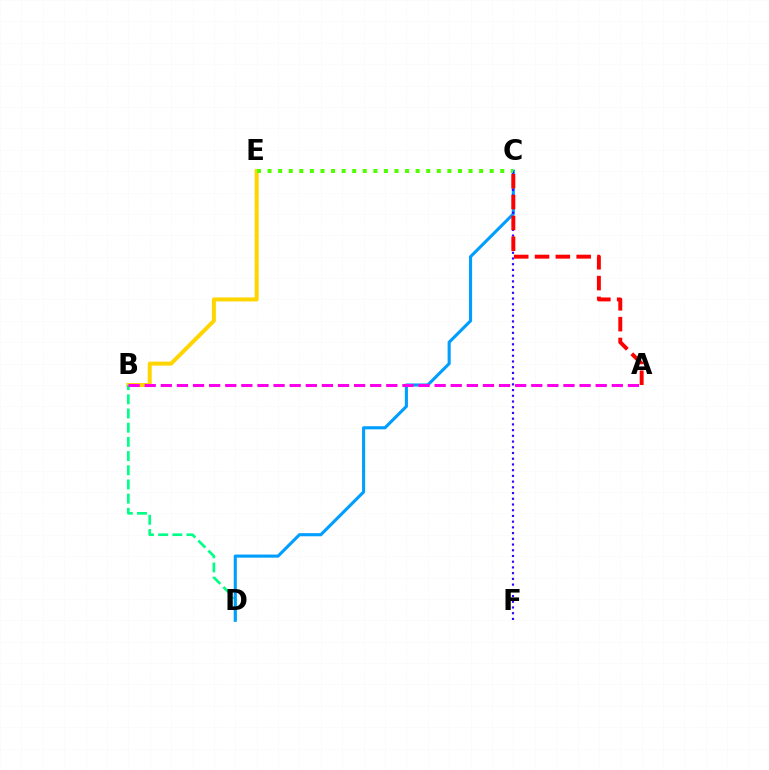{('B', 'E'): [{'color': '#ffd500', 'line_style': 'solid', 'thickness': 2.87}], ('B', 'D'): [{'color': '#00ff86', 'line_style': 'dashed', 'thickness': 1.93}], ('C', 'D'): [{'color': '#009eff', 'line_style': 'solid', 'thickness': 2.23}], ('C', 'F'): [{'color': '#3700ff', 'line_style': 'dotted', 'thickness': 1.55}], ('C', 'E'): [{'color': '#4fff00', 'line_style': 'dotted', 'thickness': 2.87}], ('A', 'C'): [{'color': '#ff0000', 'line_style': 'dashed', 'thickness': 2.83}], ('A', 'B'): [{'color': '#ff00ed', 'line_style': 'dashed', 'thickness': 2.19}]}